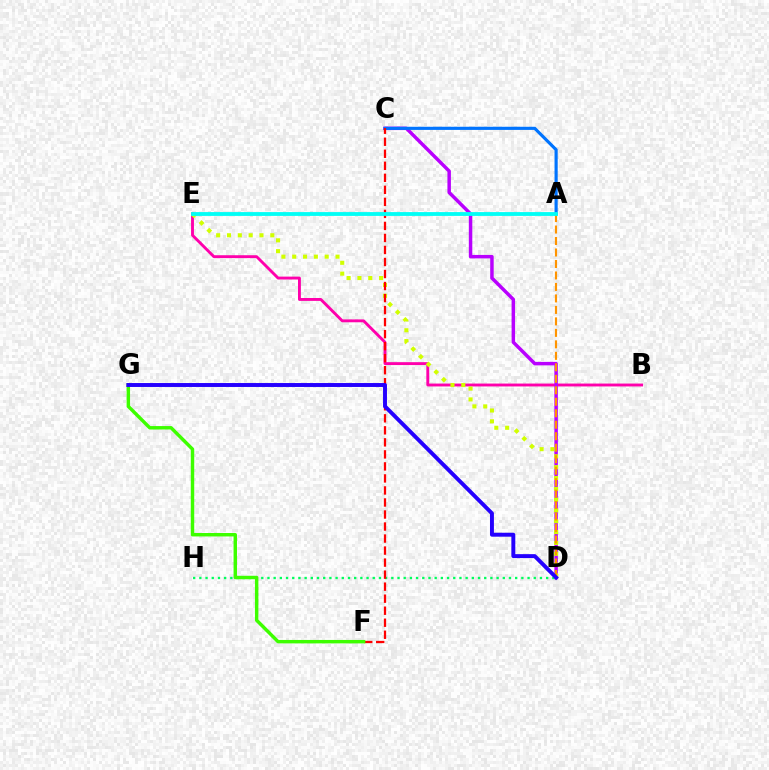{('D', 'H'): [{'color': '#00ff5c', 'line_style': 'dotted', 'thickness': 1.68}], ('B', 'E'): [{'color': '#ff00ac', 'line_style': 'solid', 'thickness': 2.08}], ('C', 'D'): [{'color': '#b900ff', 'line_style': 'solid', 'thickness': 2.5}], ('D', 'E'): [{'color': '#d1ff00', 'line_style': 'dotted', 'thickness': 2.94}], ('A', 'C'): [{'color': '#0074ff', 'line_style': 'solid', 'thickness': 2.27}], ('A', 'D'): [{'color': '#ff9400', 'line_style': 'dashed', 'thickness': 1.56}], ('C', 'F'): [{'color': '#ff0000', 'line_style': 'dashed', 'thickness': 1.63}], ('F', 'G'): [{'color': '#3dff00', 'line_style': 'solid', 'thickness': 2.47}], ('A', 'E'): [{'color': '#00fff6', 'line_style': 'solid', 'thickness': 2.74}], ('D', 'G'): [{'color': '#2500ff', 'line_style': 'solid', 'thickness': 2.83}]}